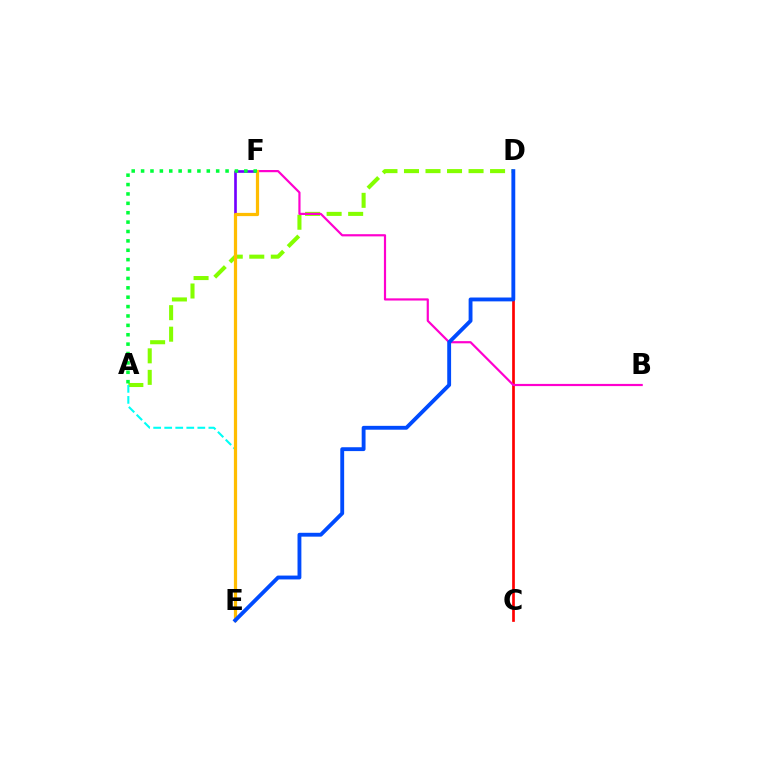{('A', 'D'): [{'color': '#84ff00', 'line_style': 'dashed', 'thickness': 2.92}], ('E', 'F'): [{'color': '#7200ff', 'line_style': 'solid', 'thickness': 1.91}, {'color': '#ffbd00', 'line_style': 'solid', 'thickness': 2.32}], ('C', 'D'): [{'color': '#ff0000', 'line_style': 'solid', 'thickness': 1.94}], ('A', 'E'): [{'color': '#00fff6', 'line_style': 'dashed', 'thickness': 1.5}], ('B', 'F'): [{'color': '#ff00cf', 'line_style': 'solid', 'thickness': 1.58}], ('A', 'F'): [{'color': '#00ff39', 'line_style': 'dotted', 'thickness': 2.55}], ('D', 'E'): [{'color': '#004bff', 'line_style': 'solid', 'thickness': 2.78}]}